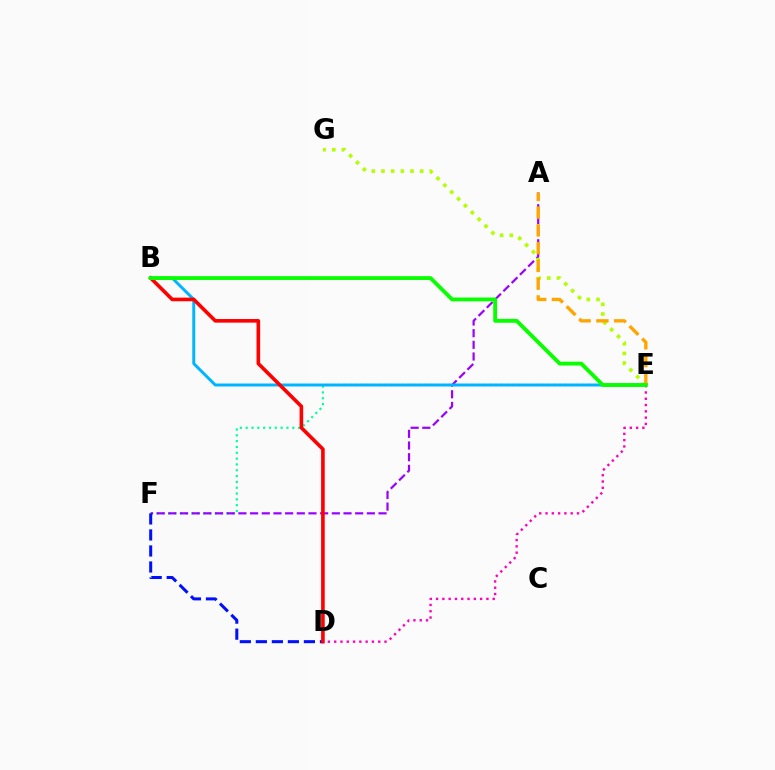{('E', 'F'): [{'color': '#00ff9d', 'line_style': 'dotted', 'thickness': 1.58}], ('A', 'F'): [{'color': '#9b00ff', 'line_style': 'dashed', 'thickness': 1.59}], ('E', 'G'): [{'color': '#b3ff00', 'line_style': 'dotted', 'thickness': 2.63}], ('D', 'E'): [{'color': '#ff00bd', 'line_style': 'dotted', 'thickness': 1.71}], ('B', 'E'): [{'color': '#00b5ff', 'line_style': 'solid', 'thickness': 2.12}, {'color': '#08ff00', 'line_style': 'solid', 'thickness': 2.76}], ('D', 'F'): [{'color': '#0010ff', 'line_style': 'dashed', 'thickness': 2.18}], ('A', 'E'): [{'color': '#ffa500', 'line_style': 'dashed', 'thickness': 2.41}], ('B', 'D'): [{'color': '#ff0000', 'line_style': 'solid', 'thickness': 2.6}]}